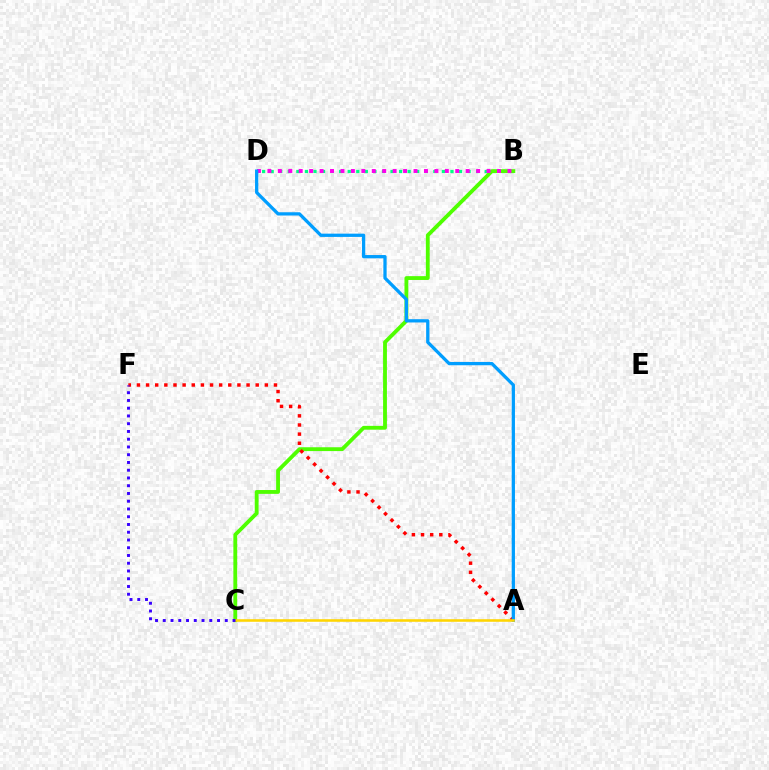{('B', 'D'): [{'color': '#00ff86', 'line_style': 'dotted', 'thickness': 2.33}, {'color': '#ff00ed', 'line_style': 'dotted', 'thickness': 2.84}], ('B', 'C'): [{'color': '#4fff00', 'line_style': 'solid', 'thickness': 2.76}], ('A', 'F'): [{'color': '#ff0000', 'line_style': 'dotted', 'thickness': 2.48}], ('A', 'D'): [{'color': '#009eff', 'line_style': 'solid', 'thickness': 2.35}], ('A', 'C'): [{'color': '#ffd500', 'line_style': 'solid', 'thickness': 1.85}], ('C', 'F'): [{'color': '#3700ff', 'line_style': 'dotted', 'thickness': 2.11}]}